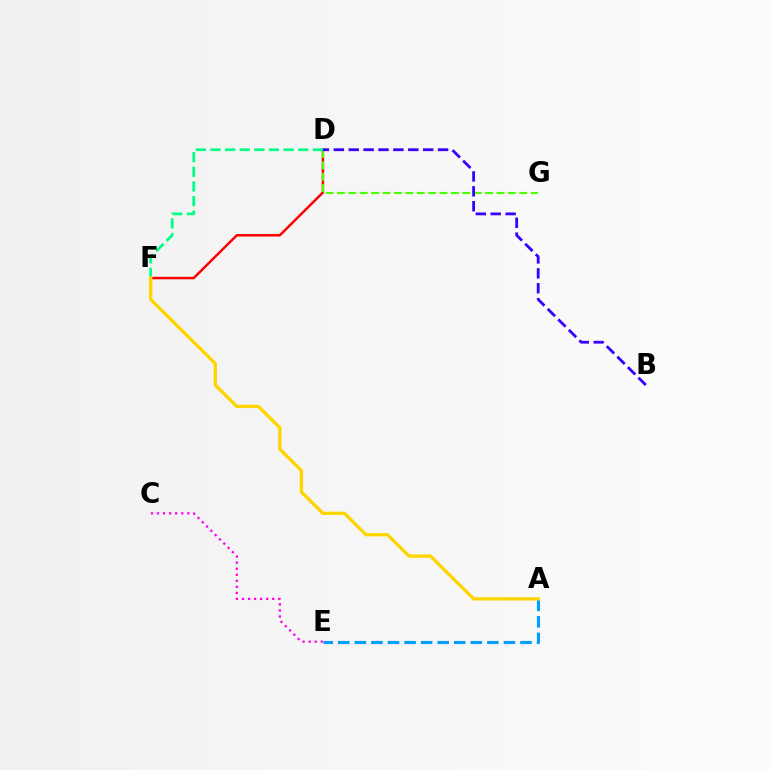{('D', 'F'): [{'color': '#ff0000', 'line_style': 'solid', 'thickness': 1.78}, {'color': '#00ff86', 'line_style': 'dashed', 'thickness': 1.99}], ('A', 'E'): [{'color': '#009eff', 'line_style': 'dashed', 'thickness': 2.25}], ('D', 'G'): [{'color': '#4fff00', 'line_style': 'dashed', 'thickness': 1.55}], ('B', 'D'): [{'color': '#3700ff', 'line_style': 'dashed', 'thickness': 2.02}], ('C', 'E'): [{'color': '#ff00ed', 'line_style': 'dotted', 'thickness': 1.65}], ('A', 'F'): [{'color': '#ffd500', 'line_style': 'solid', 'thickness': 2.38}]}